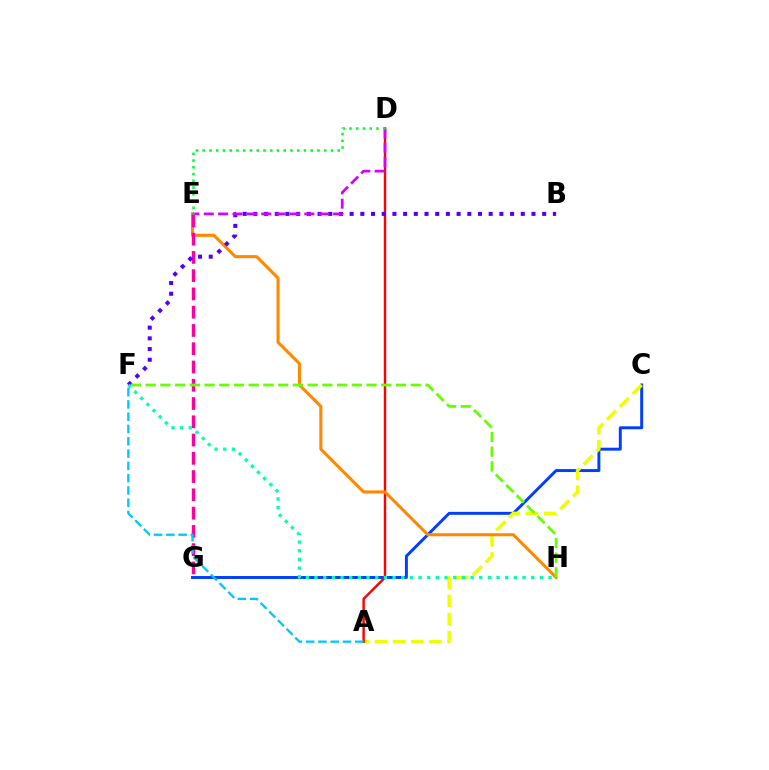{('C', 'G'): [{'color': '#003fff', 'line_style': 'solid', 'thickness': 2.12}], ('A', 'C'): [{'color': '#eeff00', 'line_style': 'dashed', 'thickness': 2.47}], ('A', 'D'): [{'color': '#ff0000', 'line_style': 'solid', 'thickness': 1.76}], ('E', 'H'): [{'color': '#ff8800', 'line_style': 'solid', 'thickness': 2.21}], ('E', 'G'): [{'color': '#ff00a0', 'line_style': 'dashed', 'thickness': 2.48}], ('B', 'F'): [{'color': '#4f00ff', 'line_style': 'dotted', 'thickness': 2.91}], ('D', 'E'): [{'color': '#d600ff', 'line_style': 'dashed', 'thickness': 1.95}, {'color': '#00ff27', 'line_style': 'dotted', 'thickness': 1.83}], ('F', 'H'): [{'color': '#00ffaf', 'line_style': 'dotted', 'thickness': 2.36}, {'color': '#66ff00', 'line_style': 'dashed', 'thickness': 2.0}], ('A', 'F'): [{'color': '#00c7ff', 'line_style': 'dashed', 'thickness': 1.67}]}